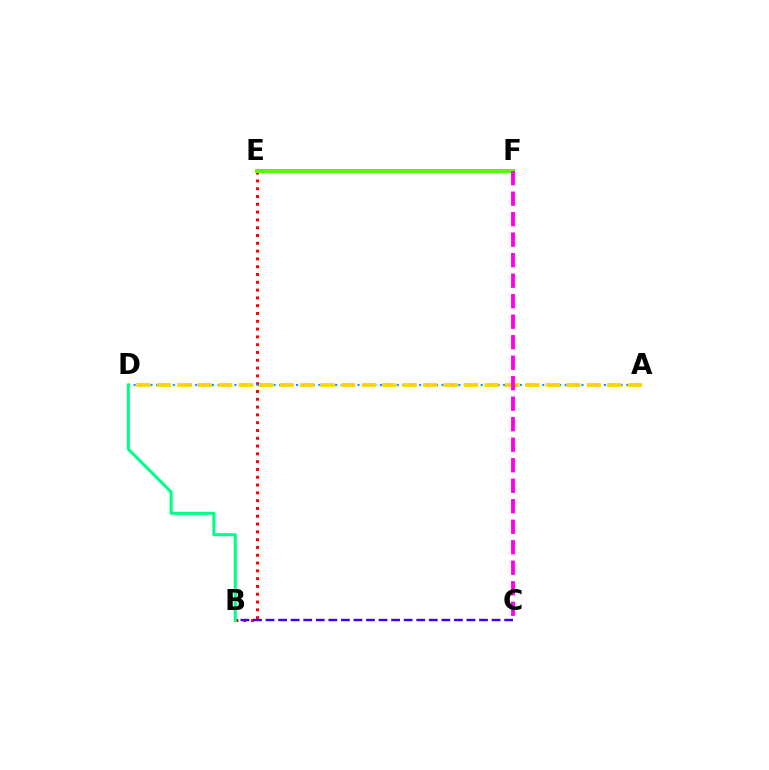{('B', 'E'): [{'color': '#ff0000', 'line_style': 'dotted', 'thickness': 2.12}], ('A', 'D'): [{'color': '#009eff', 'line_style': 'dotted', 'thickness': 1.52}, {'color': '#ffd500', 'line_style': 'dashed', 'thickness': 2.78}], ('B', 'C'): [{'color': '#3700ff', 'line_style': 'dashed', 'thickness': 1.71}], ('E', 'F'): [{'color': '#4fff00', 'line_style': 'solid', 'thickness': 2.85}], ('C', 'F'): [{'color': '#ff00ed', 'line_style': 'dashed', 'thickness': 2.79}], ('B', 'D'): [{'color': '#00ff86', 'line_style': 'solid', 'thickness': 2.2}]}